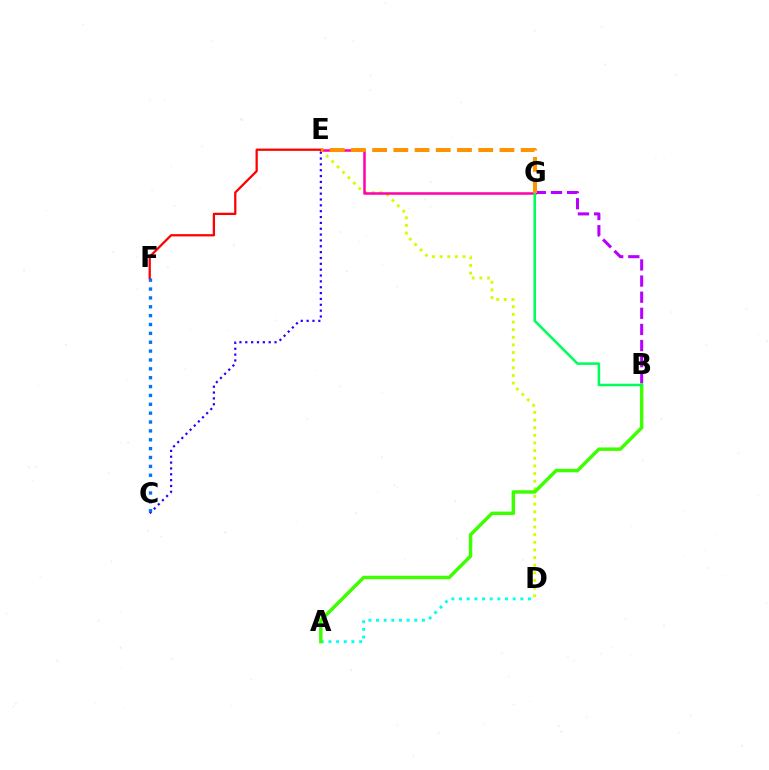{('D', 'E'): [{'color': '#d1ff00', 'line_style': 'dotted', 'thickness': 2.08}], ('C', 'E'): [{'color': '#2500ff', 'line_style': 'dotted', 'thickness': 1.59}], ('C', 'F'): [{'color': '#0074ff', 'line_style': 'dotted', 'thickness': 2.41}], ('A', 'D'): [{'color': '#00fff6', 'line_style': 'dotted', 'thickness': 2.08}], ('B', 'G'): [{'color': '#b900ff', 'line_style': 'dashed', 'thickness': 2.19}, {'color': '#00ff5c', 'line_style': 'solid', 'thickness': 1.85}], ('A', 'B'): [{'color': '#3dff00', 'line_style': 'solid', 'thickness': 2.49}], ('E', 'G'): [{'color': '#ff00ac', 'line_style': 'solid', 'thickness': 1.81}, {'color': '#ff9400', 'line_style': 'dashed', 'thickness': 2.88}], ('E', 'F'): [{'color': '#ff0000', 'line_style': 'solid', 'thickness': 1.64}]}